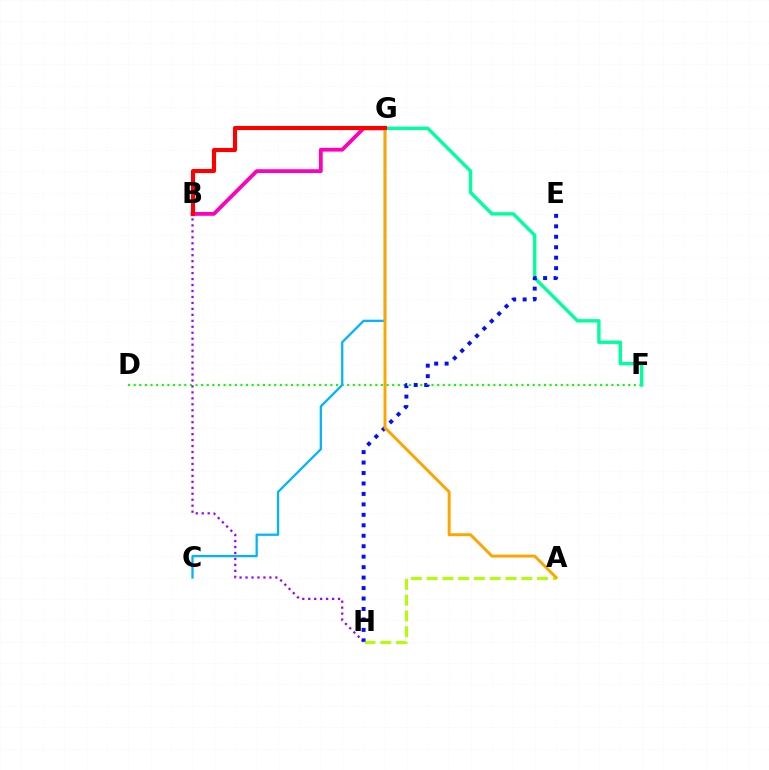{('D', 'F'): [{'color': '#08ff00', 'line_style': 'dotted', 'thickness': 1.53}], ('B', 'H'): [{'color': '#9b00ff', 'line_style': 'dotted', 'thickness': 1.62}], ('F', 'G'): [{'color': '#00ff9d', 'line_style': 'solid', 'thickness': 2.45}], ('B', 'G'): [{'color': '#ff00bd', 'line_style': 'solid', 'thickness': 2.73}, {'color': '#ff0000', 'line_style': 'solid', 'thickness': 2.96}], ('A', 'H'): [{'color': '#b3ff00', 'line_style': 'dashed', 'thickness': 2.14}], ('C', 'G'): [{'color': '#00b5ff', 'line_style': 'solid', 'thickness': 1.64}], ('E', 'H'): [{'color': '#0010ff', 'line_style': 'dotted', 'thickness': 2.84}], ('A', 'G'): [{'color': '#ffa500', 'line_style': 'solid', 'thickness': 2.12}]}